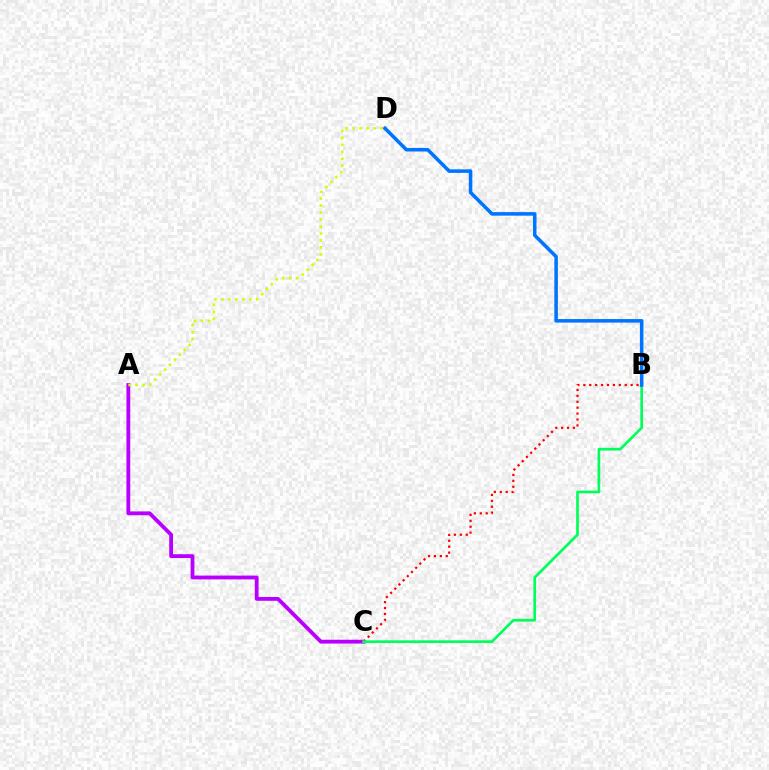{('A', 'C'): [{'color': '#b900ff', 'line_style': 'solid', 'thickness': 2.75}], ('B', 'C'): [{'color': '#ff0000', 'line_style': 'dotted', 'thickness': 1.61}, {'color': '#00ff5c', 'line_style': 'solid', 'thickness': 1.94}], ('B', 'D'): [{'color': '#0074ff', 'line_style': 'solid', 'thickness': 2.55}], ('A', 'D'): [{'color': '#d1ff00', 'line_style': 'dotted', 'thickness': 1.89}]}